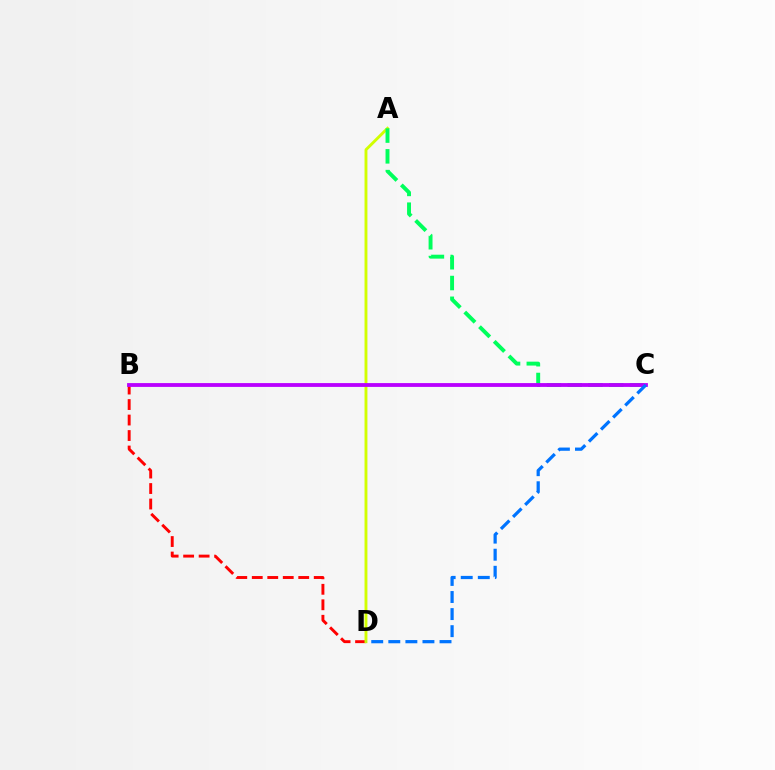{('B', 'D'): [{'color': '#ff0000', 'line_style': 'dashed', 'thickness': 2.1}], ('A', 'D'): [{'color': '#d1ff00', 'line_style': 'solid', 'thickness': 2.08}], ('A', 'C'): [{'color': '#00ff5c', 'line_style': 'dashed', 'thickness': 2.82}], ('B', 'C'): [{'color': '#b900ff', 'line_style': 'solid', 'thickness': 2.75}], ('C', 'D'): [{'color': '#0074ff', 'line_style': 'dashed', 'thickness': 2.32}]}